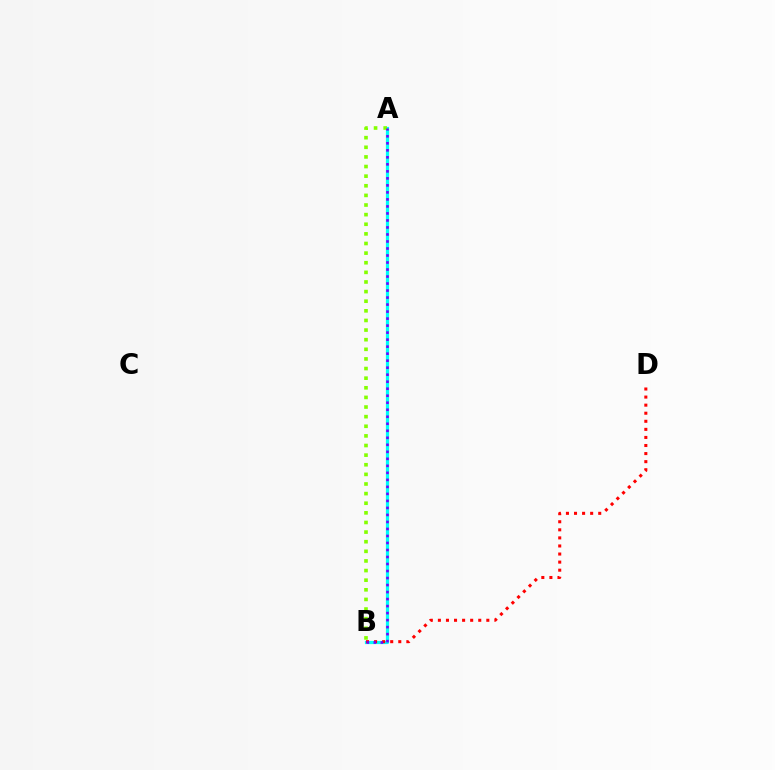{('A', 'B'): [{'color': '#00fff6', 'line_style': 'solid', 'thickness': 2.31}, {'color': '#84ff00', 'line_style': 'dotted', 'thickness': 2.61}, {'color': '#7200ff', 'line_style': 'dotted', 'thickness': 1.91}], ('B', 'D'): [{'color': '#ff0000', 'line_style': 'dotted', 'thickness': 2.19}]}